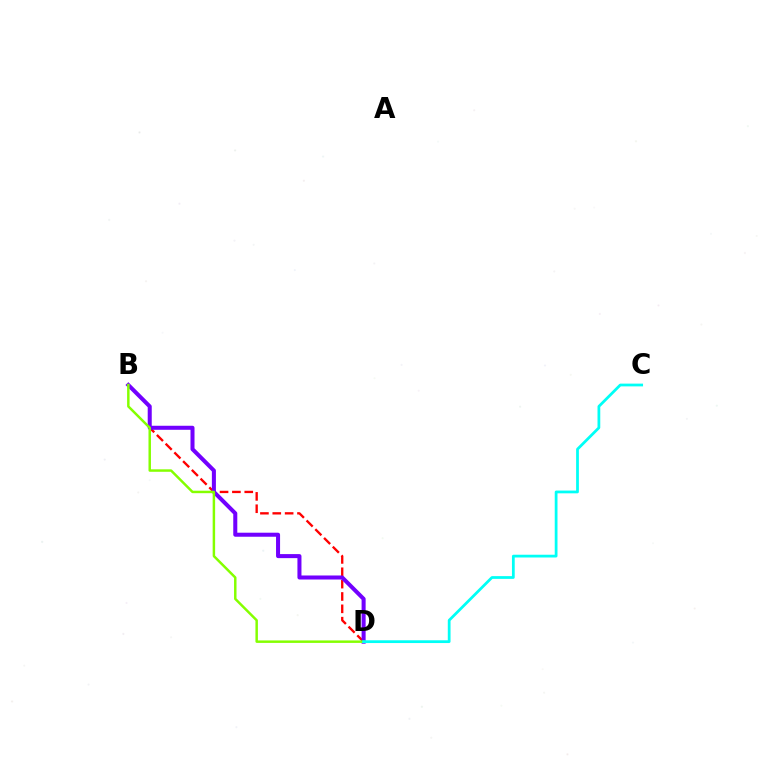{('B', 'D'): [{'color': '#ff0000', 'line_style': 'dashed', 'thickness': 1.68}, {'color': '#7200ff', 'line_style': 'solid', 'thickness': 2.9}, {'color': '#84ff00', 'line_style': 'solid', 'thickness': 1.78}], ('C', 'D'): [{'color': '#00fff6', 'line_style': 'solid', 'thickness': 1.99}]}